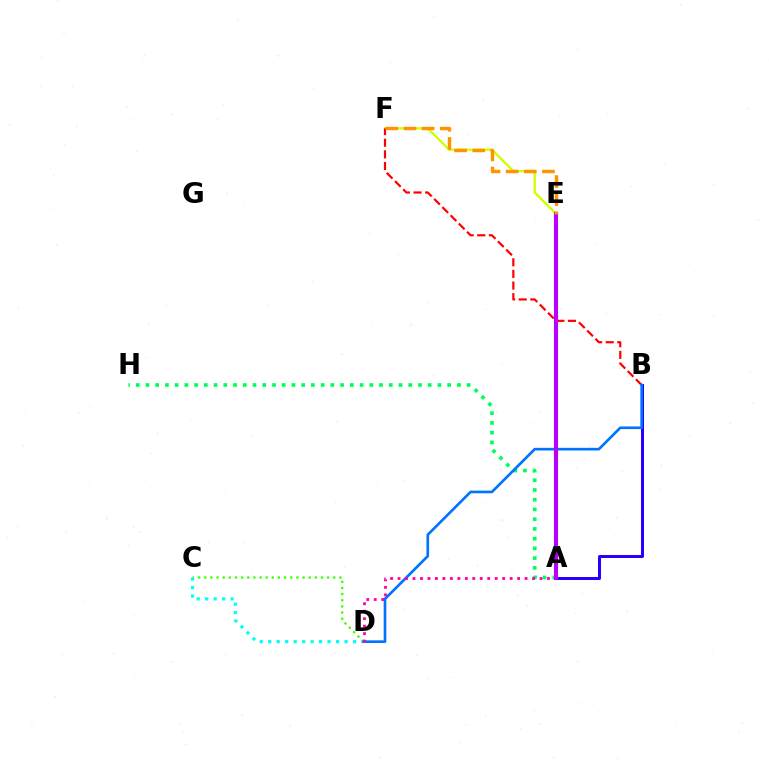{('C', 'D'): [{'color': '#3dff00', 'line_style': 'dotted', 'thickness': 1.67}, {'color': '#00fff6', 'line_style': 'dotted', 'thickness': 2.3}], ('E', 'F'): [{'color': '#d1ff00', 'line_style': 'solid', 'thickness': 1.67}, {'color': '#ff9400', 'line_style': 'dashed', 'thickness': 2.47}], ('A', 'B'): [{'color': '#2500ff', 'line_style': 'solid', 'thickness': 2.17}], ('A', 'H'): [{'color': '#00ff5c', 'line_style': 'dotted', 'thickness': 2.64}], ('B', 'F'): [{'color': '#ff0000', 'line_style': 'dashed', 'thickness': 1.58}], ('B', 'D'): [{'color': '#0074ff', 'line_style': 'solid', 'thickness': 1.91}], ('A', 'D'): [{'color': '#ff00ac', 'line_style': 'dotted', 'thickness': 2.03}], ('A', 'E'): [{'color': '#b900ff', 'line_style': 'solid', 'thickness': 2.95}]}